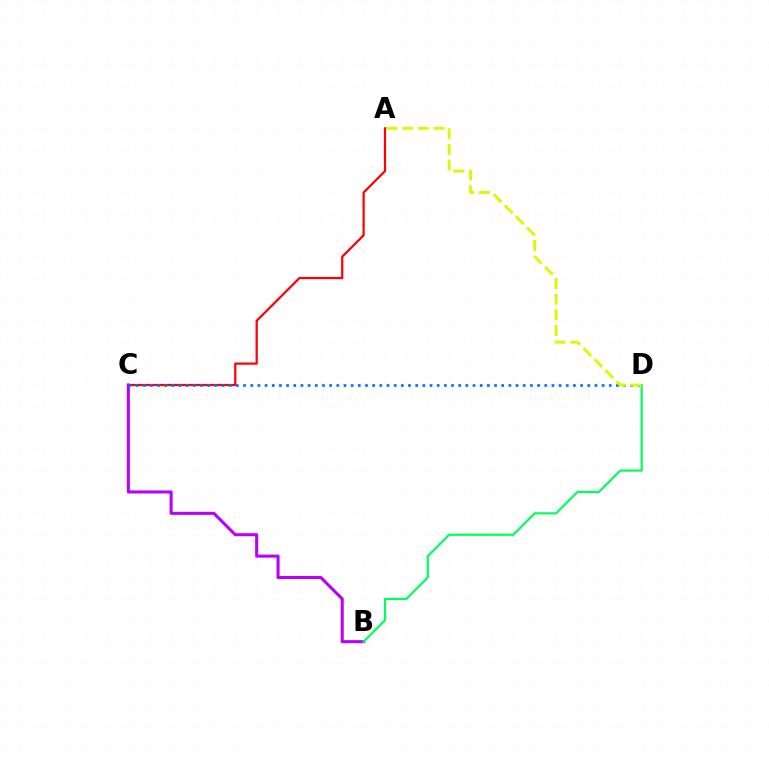{('B', 'C'): [{'color': '#b900ff', 'line_style': 'solid', 'thickness': 2.21}], ('B', 'D'): [{'color': '#00ff5c', 'line_style': 'solid', 'thickness': 1.58}], ('A', 'C'): [{'color': '#ff0000', 'line_style': 'solid', 'thickness': 1.6}], ('C', 'D'): [{'color': '#0074ff', 'line_style': 'dotted', 'thickness': 1.95}], ('A', 'D'): [{'color': '#d1ff00', 'line_style': 'dashed', 'thickness': 2.13}]}